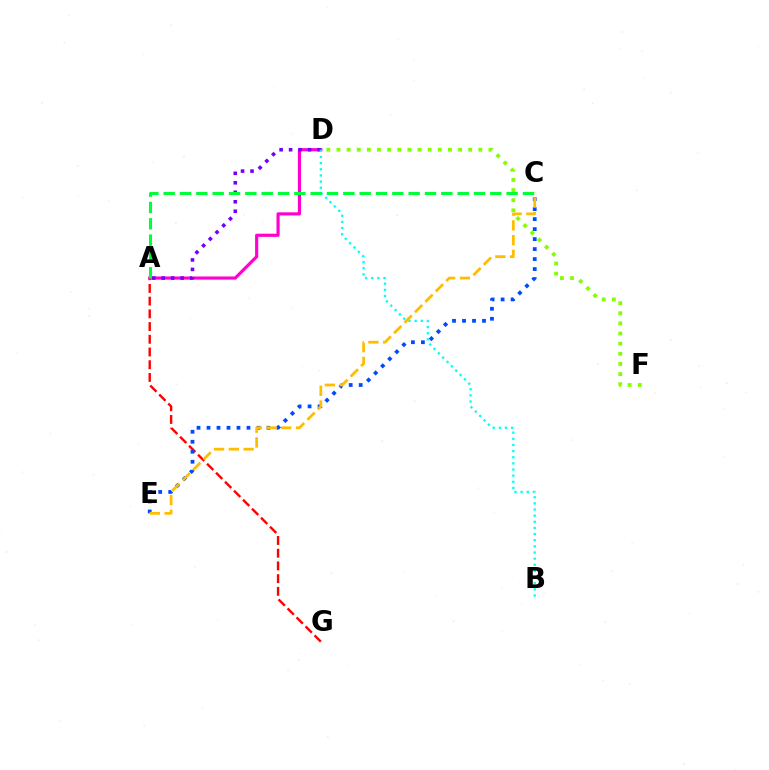{('A', 'G'): [{'color': '#ff0000', 'line_style': 'dashed', 'thickness': 1.73}], ('A', 'D'): [{'color': '#ff00cf', 'line_style': 'solid', 'thickness': 2.27}, {'color': '#7200ff', 'line_style': 'dotted', 'thickness': 2.58}], ('C', 'E'): [{'color': '#004bff', 'line_style': 'dotted', 'thickness': 2.72}, {'color': '#ffbd00', 'line_style': 'dashed', 'thickness': 2.01}], ('B', 'D'): [{'color': '#00fff6', 'line_style': 'dotted', 'thickness': 1.67}], ('D', 'F'): [{'color': '#84ff00', 'line_style': 'dotted', 'thickness': 2.75}], ('A', 'C'): [{'color': '#00ff39', 'line_style': 'dashed', 'thickness': 2.22}]}